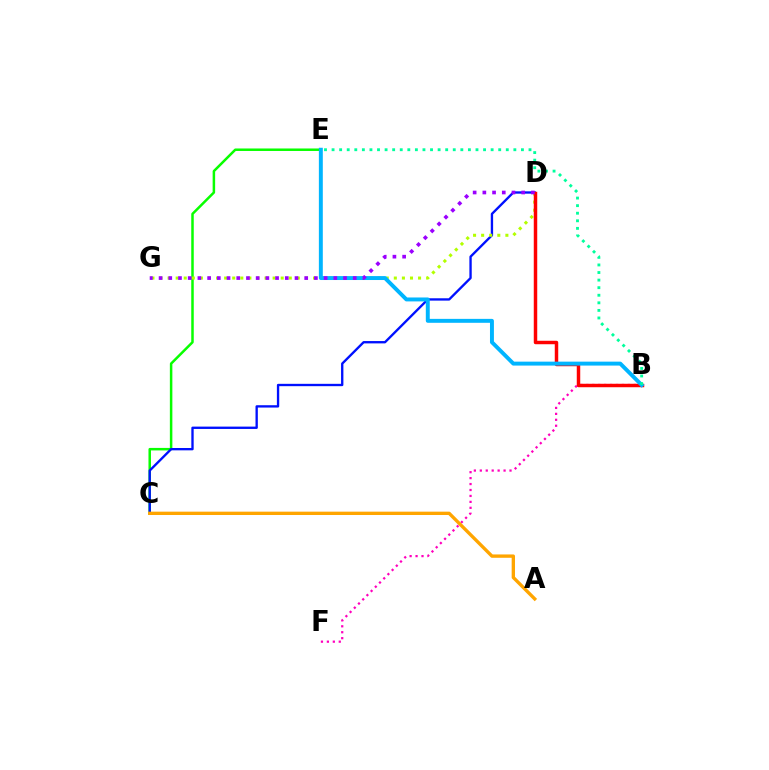{('C', 'E'): [{'color': '#08ff00', 'line_style': 'solid', 'thickness': 1.8}], ('C', 'D'): [{'color': '#0010ff', 'line_style': 'solid', 'thickness': 1.69}], ('B', 'F'): [{'color': '#ff00bd', 'line_style': 'dotted', 'thickness': 1.61}], ('D', 'G'): [{'color': '#b3ff00', 'line_style': 'dotted', 'thickness': 2.2}, {'color': '#9b00ff', 'line_style': 'dotted', 'thickness': 2.64}], ('B', 'D'): [{'color': '#ff0000', 'line_style': 'solid', 'thickness': 2.5}], ('A', 'C'): [{'color': '#ffa500', 'line_style': 'solid', 'thickness': 2.41}], ('B', 'E'): [{'color': '#00b5ff', 'line_style': 'solid', 'thickness': 2.83}, {'color': '#00ff9d', 'line_style': 'dotted', 'thickness': 2.06}]}